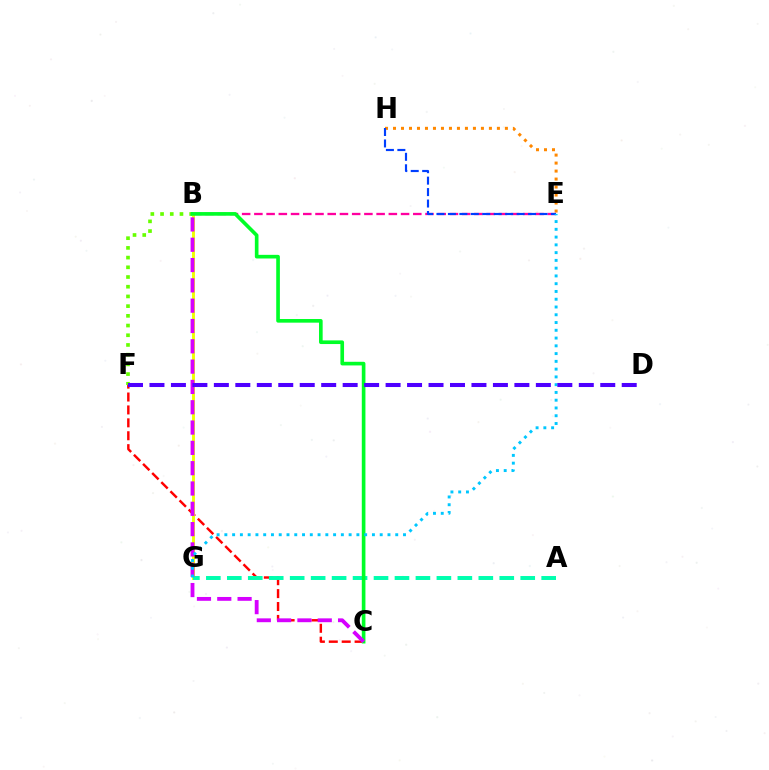{('C', 'F'): [{'color': '#ff0000', 'line_style': 'dashed', 'thickness': 1.75}], ('B', 'F'): [{'color': '#66ff00', 'line_style': 'dotted', 'thickness': 2.64}], ('E', 'H'): [{'color': '#ff8800', 'line_style': 'dotted', 'thickness': 2.17}, {'color': '#003fff', 'line_style': 'dashed', 'thickness': 1.56}], ('B', 'G'): [{'color': '#eeff00', 'line_style': 'solid', 'thickness': 2.09}], ('A', 'G'): [{'color': '#00ffaf', 'line_style': 'dashed', 'thickness': 2.85}], ('B', 'E'): [{'color': '#ff00a0', 'line_style': 'dashed', 'thickness': 1.66}], ('B', 'C'): [{'color': '#00ff27', 'line_style': 'solid', 'thickness': 2.63}, {'color': '#d600ff', 'line_style': 'dashed', 'thickness': 2.76}], ('E', 'G'): [{'color': '#00c7ff', 'line_style': 'dotted', 'thickness': 2.11}], ('D', 'F'): [{'color': '#4f00ff', 'line_style': 'dashed', 'thickness': 2.92}]}